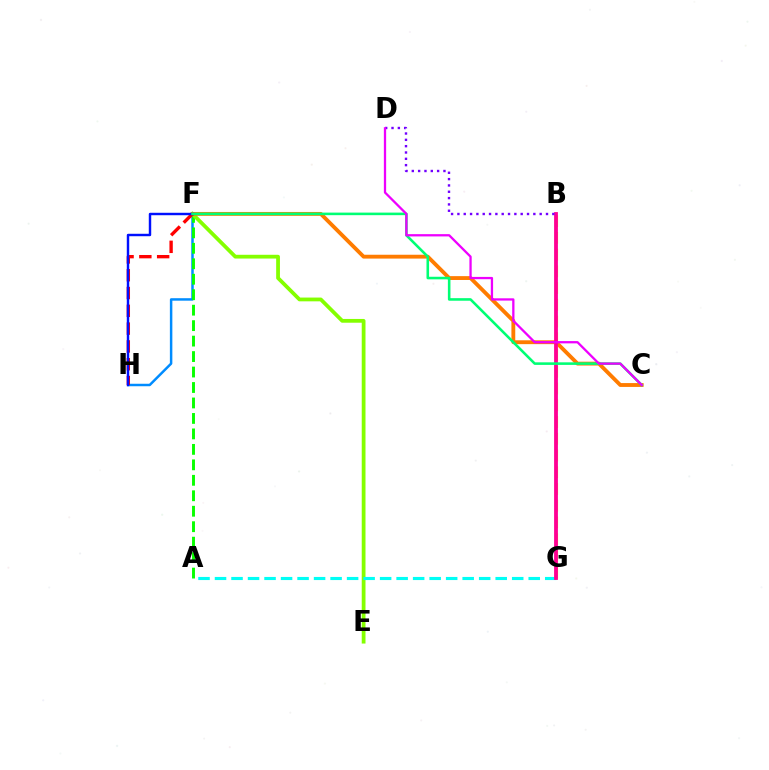{('B', 'G'): [{'color': '#fcf500', 'line_style': 'dashed', 'thickness': 2.27}, {'color': '#ff0094', 'line_style': 'solid', 'thickness': 2.74}], ('F', 'H'): [{'color': '#008cff', 'line_style': 'solid', 'thickness': 1.79}, {'color': '#ff0000', 'line_style': 'dashed', 'thickness': 2.42}, {'color': '#0010ff', 'line_style': 'solid', 'thickness': 1.76}], ('A', 'F'): [{'color': '#08ff00', 'line_style': 'dashed', 'thickness': 2.1}], ('E', 'F'): [{'color': '#84ff00', 'line_style': 'solid', 'thickness': 2.72}], ('C', 'F'): [{'color': '#ff7c00', 'line_style': 'solid', 'thickness': 2.77}, {'color': '#00ff74', 'line_style': 'solid', 'thickness': 1.85}], ('A', 'G'): [{'color': '#00fff6', 'line_style': 'dashed', 'thickness': 2.24}], ('B', 'D'): [{'color': '#7200ff', 'line_style': 'dotted', 'thickness': 1.72}], ('C', 'D'): [{'color': '#ee00ff', 'line_style': 'solid', 'thickness': 1.64}]}